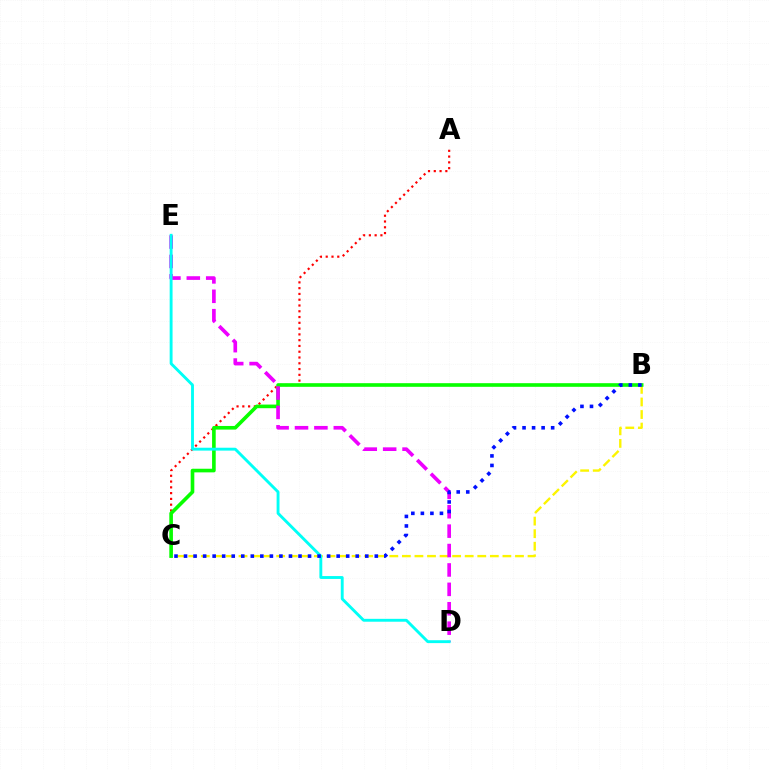{('A', 'C'): [{'color': '#ff0000', 'line_style': 'dotted', 'thickness': 1.57}], ('B', 'C'): [{'color': '#fcf500', 'line_style': 'dashed', 'thickness': 1.71}, {'color': '#08ff00', 'line_style': 'solid', 'thickness': 2.61}, {'color': '#0010ff', 'line_style': 'dotted', 'thickness': 2.59}], ('D', 'E'): [{'color': '#ee00ff', 'line_style': 'dashed', 'thickness': 2.64}, {'color': '#00fff6', 'line_style': 'solid', 'thickness': 2.08}]}